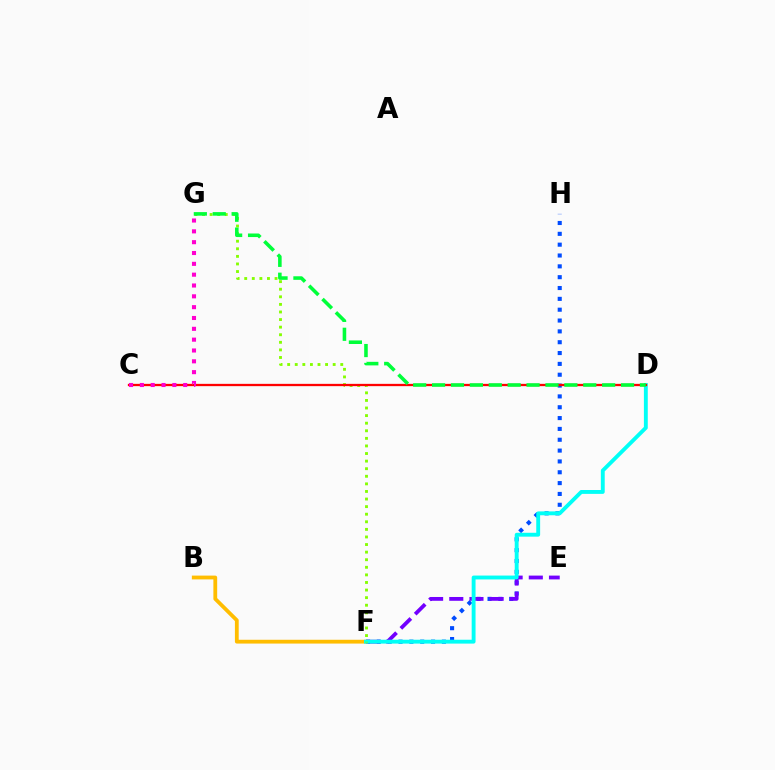{('F', 'H'): [{'color': '#004bff', 'line_style': 'dotted', 'thickness': 2.94}], ('E', 'F'): [{'color': '#7200ff', 'line_style': 'dashed', 'thickness': 2.74}], ('B', 'F'): [{'color': '#ffbd00', 'line_style': 'solid', 'thickness': 2.73}], ('D', 'F'): [{'color': '#00fff6', 'line_style': 'solid', 'thickness': 2.79}], ('F', 'G'): [{'color': '#84ff00', 'line_style': 'dotted', 'thickness': 2.06}], ('C', 'D'): [{'color': '#ff0000', 'line_style': 'solid', 'thickness': 1.65}], ('D', 'G'): [{'color': '#00ff39', 'line_style': 'dashed', 'thickness': 2.57}], ('C', 'G'): [{'color': '#ff00cf', 'line_style': 'dotted', 'thickness': 2.94}]}